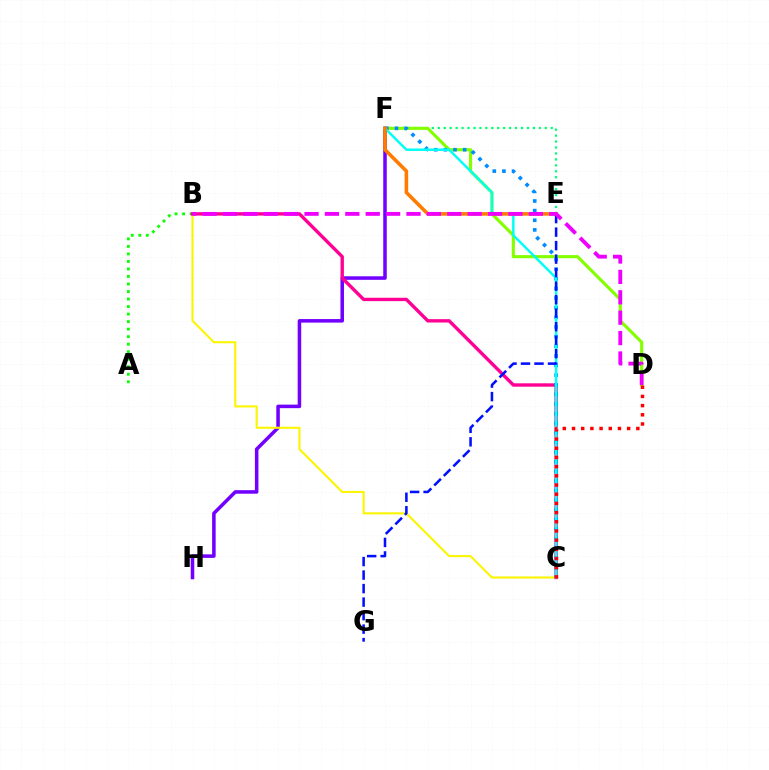{('F', 'H'): [{'color': '#7200ff', 'line_style': 'solid', 'thickness': 2.55}], ('A', 'B'): [{'color': '#08ff00', 'line_style': 'dotted', 'thickness': 2.04}], ('B', 'C'): [{'color': '#fcf500', 'line_style': 'solid', 'thickness': 1.51}, {'color': '#ff0094', 'line_style': 'solid', 'thickness': 2.43}], ('E', 'F'): [{'color': '#00ff74', 'line_style': 'dotted', 'thickness': 1.61}, {'color': '#ff7c00', 'line_style': 'solid', 'thickness': 2.57}], ('D', 'F'): [{'color': '#84ff00', 'line_style': 'solid', 'thickness': 2.25}], ('C', 'F'): [{'color': '#008cff', 'line_style': 'dotted', 'thickness': 2.62}, {'color': '#00fff6', 'line_style': 'solid', 'thickness': 1.77}], ('C', 'D'): [{'color': '#ff0000', 'line_style': 'dotted', 'thickness': 2.5}], ('E', 'G'): [{'color': '#0010ff', 'line_style': 'dashed', 'thickness': 1.84}], ('B', 'D'): [{'color': '#ee00ff', 'line_style': 'dashed', 'thickness': 2.77}]}